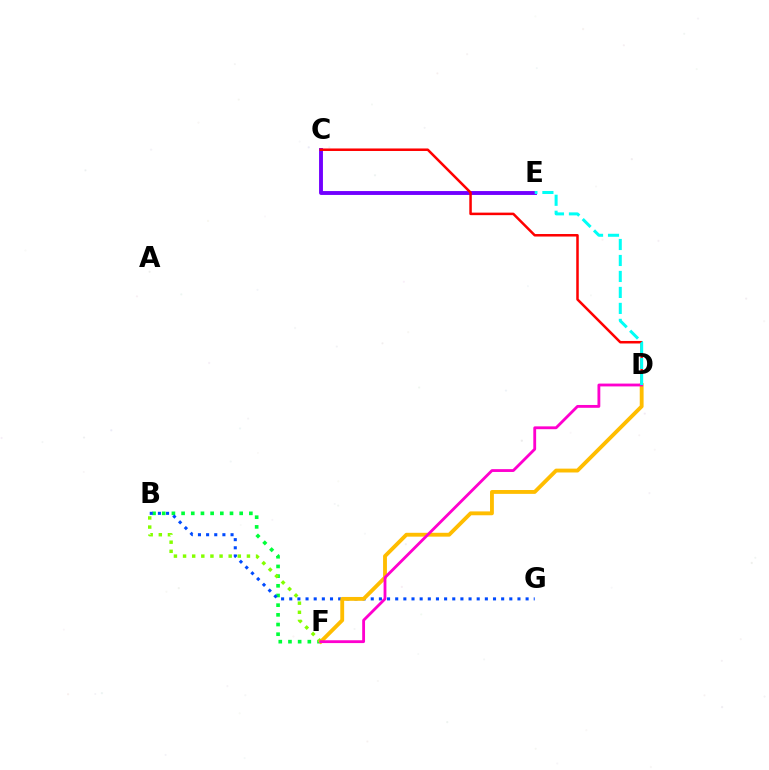{('C', 'E'): [{'color': '#7200ff', 'line_style': 'solid', 'thickness': 2.8}], ('B', 'F'): [{'color': '#00ff39', 'line_style': 'dotted', 'thickness': 2.63}, {'color': '#84ff00', 'line_style': 'dotted', 'thickness': 2.48}], ('C', 'D'): [{'color': '#ff0000', 'line_style': 'solid', 'thickness': 1.81}], ('B', 'G'): [{'color': '#004bff', 'line_style': 'dotted', 'thickness': 2.21}], ('D', 'F'): [{'color': '#ffbd00', 'line_style': 'solid', 'thickness': 2.77}, {'color': '#ff00cf', 'line_style': 'solid', 'thickness': 2.04}], ('D', 'E'): [{'color': '#00fff6', 'line_style': 'dashed', 'thickness': 2.17}]}